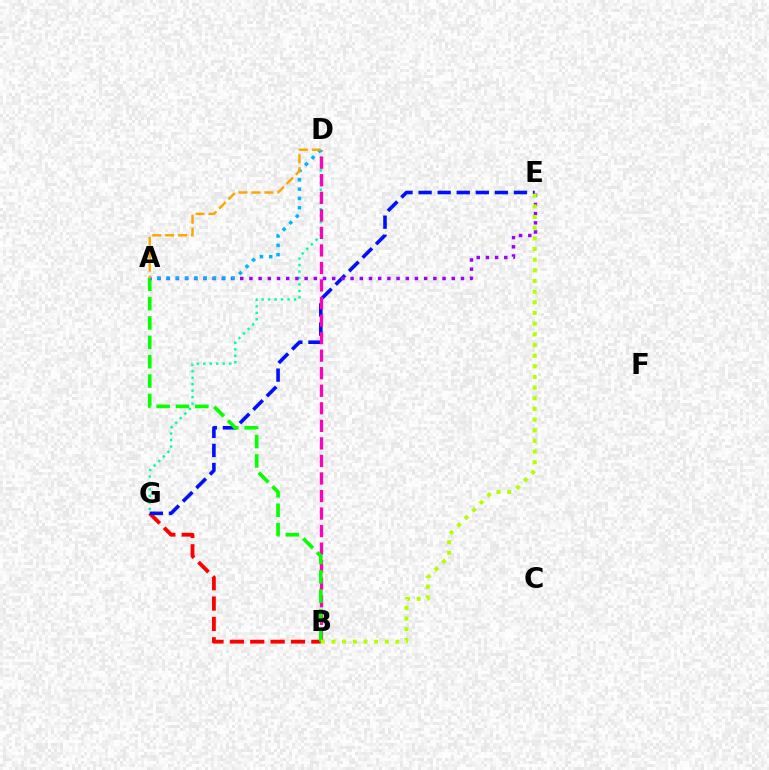{('B', 'G'): [{'color': '#ff0000', 'line_style': 'dashed', 'thickness': 2.77}], ('E', 'G'): [{'color': '#0010ff', 'line_style': 'dashed', 'thickness': 2.59}], ('D', 'G'): [{'color': '#00ff9d', 'line_style': 'dotted', 'thickness': 1.76}], ('B', 'D'): [{'color': '#ff00bd', 'line_style': 'dashed', 'thickness': 2.38}], ('A', 'B'): [{'color': '#08ff00', 'line_style': 'dashed', 'thickness': 2.63}], ('A', 'E'): [{'color': '#9b00ff', 'line_style': 'dotted', 'thickness': 2.5}], ('A', 'D'): [{'color': '#00b5ff', 'line_style': 'dotted', 'thickness': 2.53}, {'color': '#ffa500', 'line_style': 'dashed', 'thickness': 1.76}], ('B', 'E'): [{'color': '#b3ff00', 'line_style': 'dotted', 'thickness': 2.9}]}